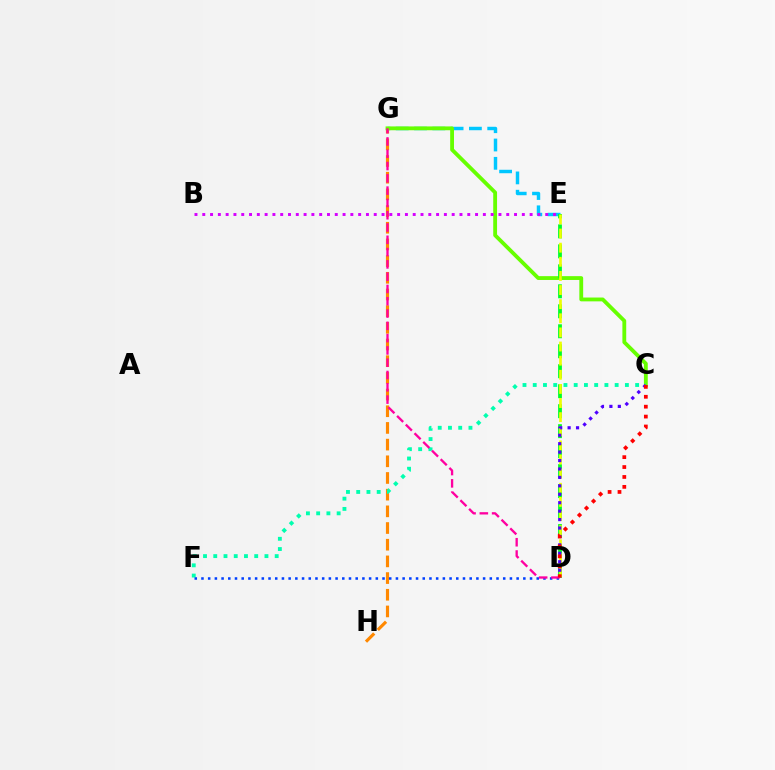{('G', 'H'): [{'color': '#ff8800', 'line_style': 'dashed', 'thickness': 2.27}], ('E', 'G'): [{'color': '#00c7ff', 'line_style': 'dashed', 'thickness': 2.49}], ('C', 'G'): [{'color': '#66ff00', 'line_style': 'solid', 'thickness': 2.75}], ('D', 'E'): [{'color': '#00ff27', 'line_style': 'dashed', 'thickness': 2.71}, {'color': '#eeff00', 'line_style': 'dashed', 'thickness': 1.92}], ('C', 'F'): [{'color': '#00ffaf', 'line_style': 'dotted', 'thickness': 2.78}], ('C', 'D'): [{'color': '#4f00ff', 'line_style': 'dotted', 'thickness': 2.29}, {'color': '#ff0000', 'line_style': 'dotted', 'thickness': 2.69}], ('B', 'E'): [{'color': '#d600ff', 'line_style': 'dotted', 'thickness': 2.12}], ('D', 'F'): [{'color': '#003fff', 'line_style': 'dotted', 'thickness': 1.82}], ('D', 'G'): [{'color': '#ff00a0', 'line_style': 'dashed', 'thickness': 1.67}]}